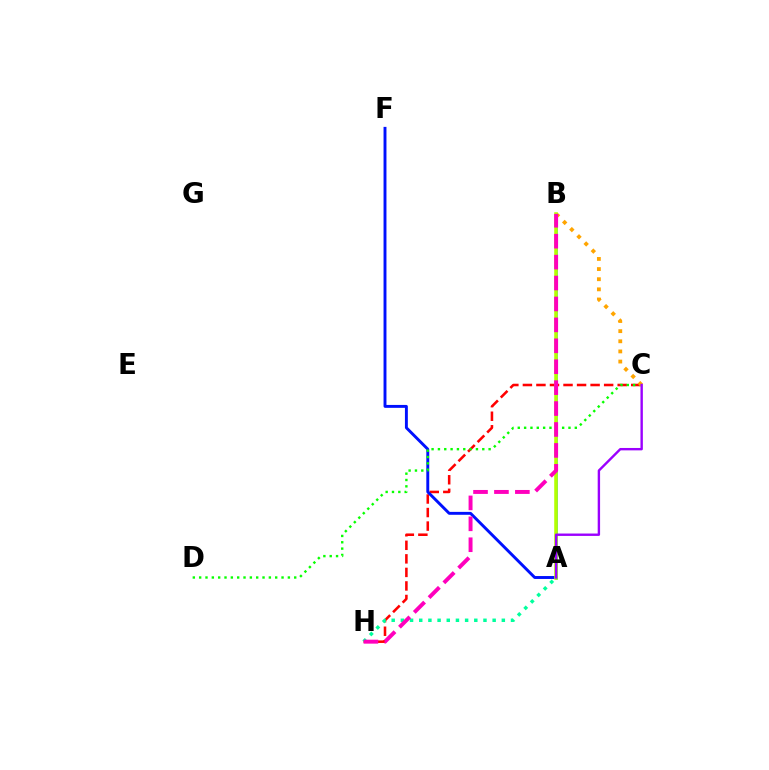{('C', 'H'): [{'color': '#ff0000', 'line_style': 'dashed', 'thickness': 1.84}], ('A', 'F'): [{'color': '#0010ff', 'line_style': 'solid', 'thickness': 2.1}], ('A', 'B'): [{'color': '#00b5ff', 'line_style': 'solid', 'thickness': 1.81}, {'color': '#b3ff00', 'line_style': 'solid', 'thickness': 2.56}], ('C', 'D'): [{'color': '#08ff00', 'line_style': 'dotted', 'thickness': 1.72}], ('B', 'C'): [{'color': '#ffa500', 'line_style': 'dotted', 'thickness': 2.75}], ('A', 'H'): [{'color': '#00ff9d', 'line_style': 'dotted', 'thickness': 2.49}], ('A', 'C'): [{'color': '#9b00ff', 'line_style': 'solid', 'thickness': 1.72}], ('B', 'H'): [{'color': '#ff00bd', 'line_style': 'dashed', 'thickness': 2.84}]}